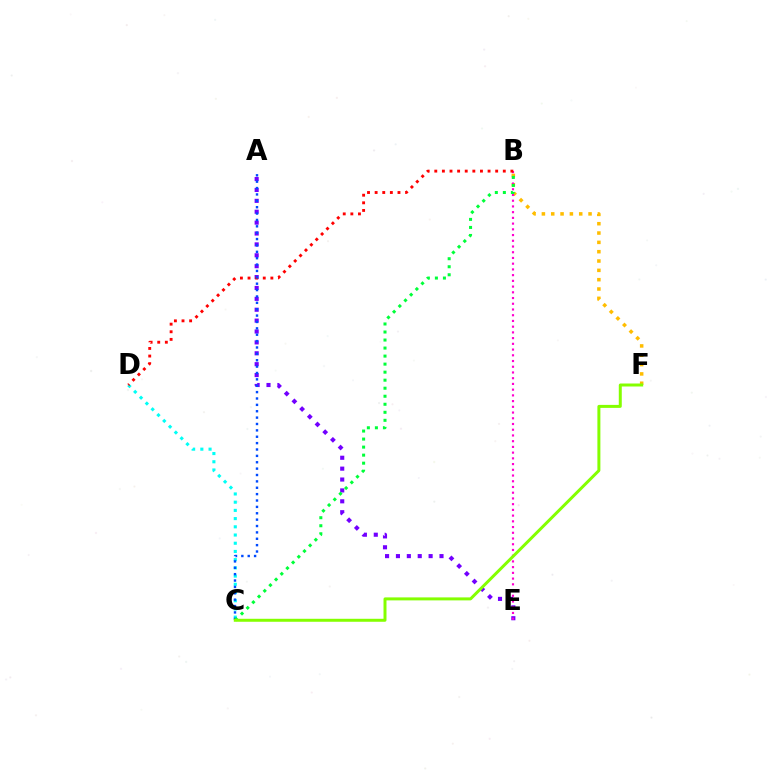{('B', 'F'): [{'color': '#ffbd00', 'line_style': 'dotted', 'thickness': 2.53}], ('A', 'E'): [{'color': '#7200ff', 'line_style': 'dotted', 'thickness': 2.96}], ('C', 'D'): [{'color': '#00fff6', 'line_style': 'dotted', 'thickness': 2.23}], ('B', 'E'): [{'color': '#ff00cf', 'line_style': 'dotted', 'thickness': 1.56}], ('B', 'D'): [{'color': '#ff0000', 'line_style': 'dotted', 'thickness': 2.07}], ('A', 'C'): [{'color': '#004bff', 'line_style': 'dotted', 'thickness': 1.73}], ('B', 'C'): [{'color': '#00ff39', 'line_style': 'dotted', 'thickness': 2.18}], ('C', 'F'): [{'color': '#84ff00', 'line_style': 'solid', 'thickness': 2.15}]}